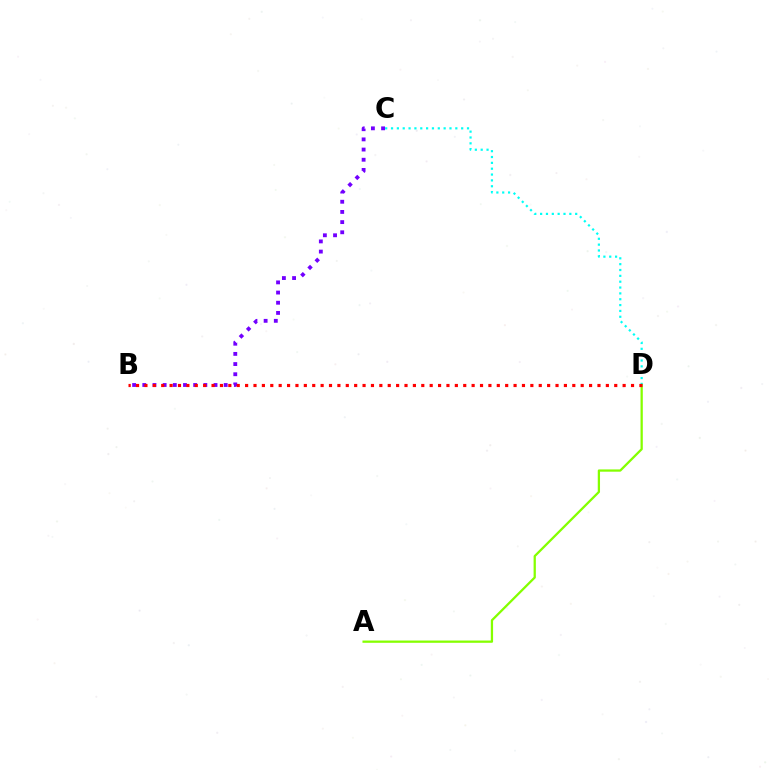{('C', 'D'): [{'color': '#00fff6', 'line_style': 'dotted', 'thickness': 1.59}], ('A', 'D'): [{'color': '#84ff00', 'line_style': 'solid', 'thickness': 1.63}], ('B', 'C'): [{'color': '#7200ff', 'line_style': 'dotted', 'thickness': 2.76}], ('B', 'D'): [{'color': '#ff0000', 'line_style': 'dotted', 'thickness': 2.28}]}